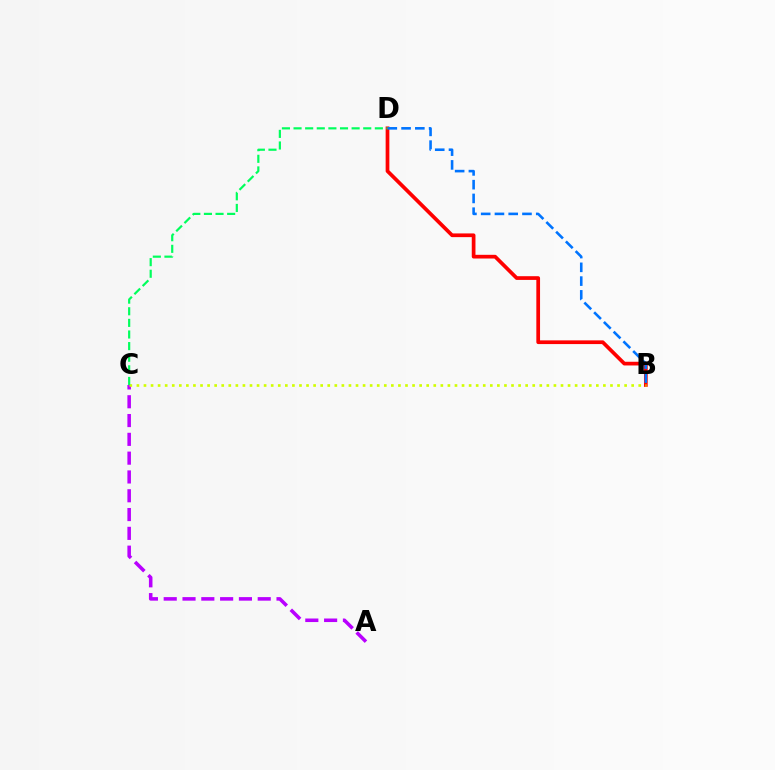{('A', 'C'): [{'color': '#b900ff', 'line_style': 'dashed', 'thickness': 2.55}], ('B', 'D'): [{'color': '#ff0000', 'line_style': 'solid', 'thickness': 2.67}, {'color': '#0074ff', 'line_style': 'dashed', 'thickness': 1.87}], ('B', 'C'): [{'color': '#d1ff00', 'line_style': 'dotted', 'thickness': 1.92}], ('C', 'D'): [{'color': '#00ff5c', 'line_style': 'dashed', 'thickness': 1.58}]}